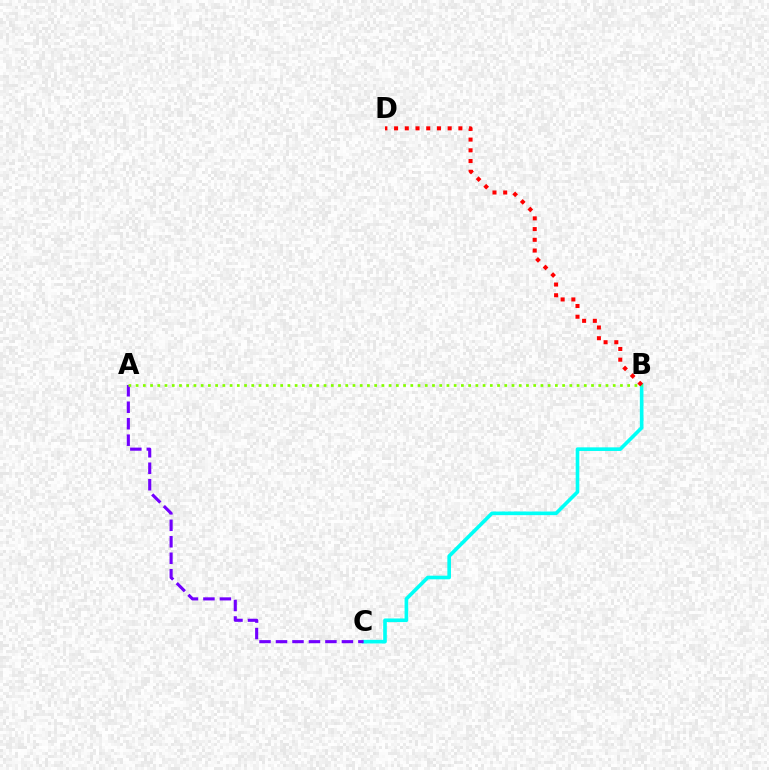{('B', 'C'): [{'color': '#00fff6', 'line_style': 'solid', 'thickness': 2.61}], ('A', 'C'): [{'color': '#7200ff', 'line_style': 'dashed', 'thickness': 2.24}], ('A', 'B'): [{'color': '#84ff00', 'line_style': 'dotted', 'thickness': 1.96}], ('B', 'D'): [{'color': '#ff0000', 'line_style': 'dotted', 'thickness': 2.91}]}